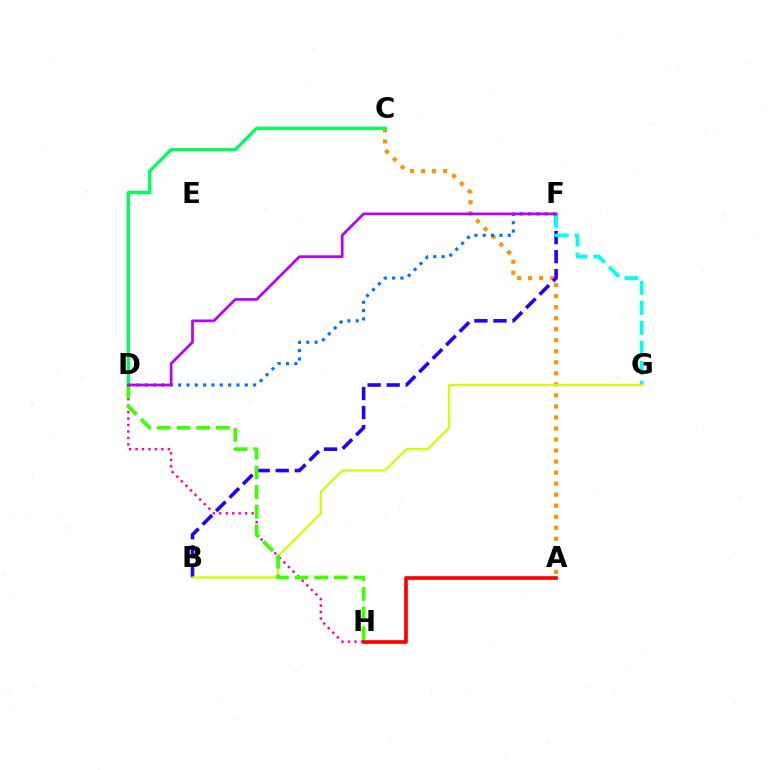{('A', 'C'): [{'color': '#ff9400', 'line_style': 'dotted', 'thickness': 3.0}], ('B', 'F'): [{'color': '#2500ff', 'line_style': 'dashed', 'thickness': 2.59}], ('D', 'H'): [{'color': '#ff00ac', 'line_style': 'dotted', 'thickness': 1.76}, {'color': '#3dff00', 'line_style': 'dashed', 'thickness': 2.67}], ('F', 'G'): [{'color': '#00fff6', 'line_style': 'dashed', 'thickness': 2.72}], ('D', 'F'): [{'color': '#0074ff', 'line_style': 'dotted', 'thickness': 2.26}, {'color': '#b900ff', 'line_style': 'solid', 'thickness': 1.95}], ('B', 'G'): [{'color': '#d1ff00', 'line_style': 'solid', 'thickness': 1.57}], ('C', 'D'): [{'color': '#00ff5c', 'line_style': 'solid', 'thickness': 2.39}], ('A', 'H'): [{'color': '#ff0000', 'line_style': 'solid', 'thickness': 2.63}]}